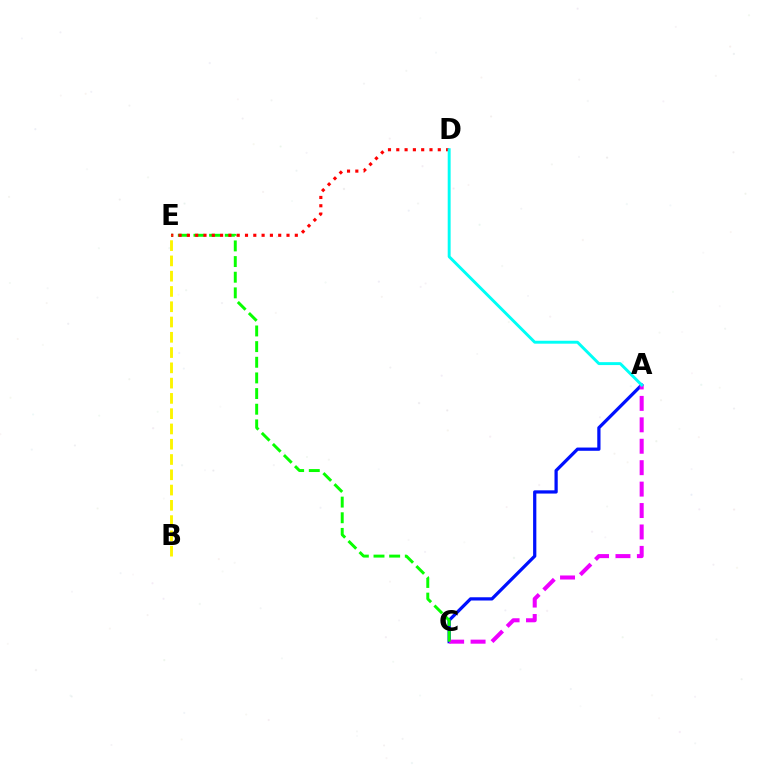{('A', 'C'): [{'color': '#0010ff', 'line_style': 'solid', 'thickness': 2.33}, {'color': '#ee00ff', 'line_style': 'dashed', 'thickness': 2.91}], ('C', 'E'): [{'color': '#08ff00', 'line_style': 'dashed', 'thickness': 2.13}], ('D', 'E'): [{'color': '#ff0000', 'line_style': 'dotted', 'thickness': 2.26}], ('B', 'E'): [{'color': '#fcf500', 'line_style': 'dashed', 'thickness': 2.08}], ('A', 'D'): [{'color': '#00fff6', 'line_style': 'solid', 'thickness': 2.1}]}